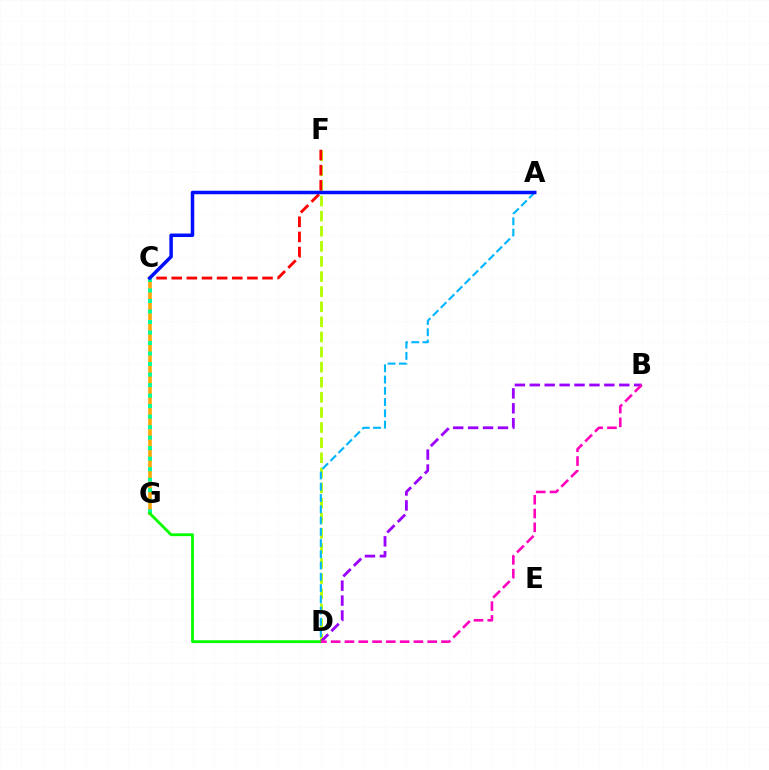{('D', 'F'): [{'color': '#b3ff00', 'line_style': 'dashed', 'thickness': 2.05}], ('C', 'F'): [{'color': '#ff0000', 'line_style': 'dashed', 'thickness': 2.06}], ('A', 'D'): [{'color': '#00b5ff', 'line_style': 'dashed', 'thickness': 1.53}], ('B', 'D'): [{'color': '#9b00ff', 'line_style': 'dashed', 'thickness': 2.03}, {'color': '#ff00bd', 'line_style': 'dashed', 'thickness': 1.87}], ('C', 'G'): [{'color': '#ffa500', 'line_style': 'solid', 'thickness': 2.56}, {'color': '#00ff9d', 'line_style': 'dotted', 'thickness': 2.86}], ('A', 'C'): [{'color': '#0010ff', 'line_style': 'solid', 'thickness': 2.52}], ('D', 'G'): [{'color': '#08ff00', 'line_style': 'solid', 'thickness': 2.04}]}